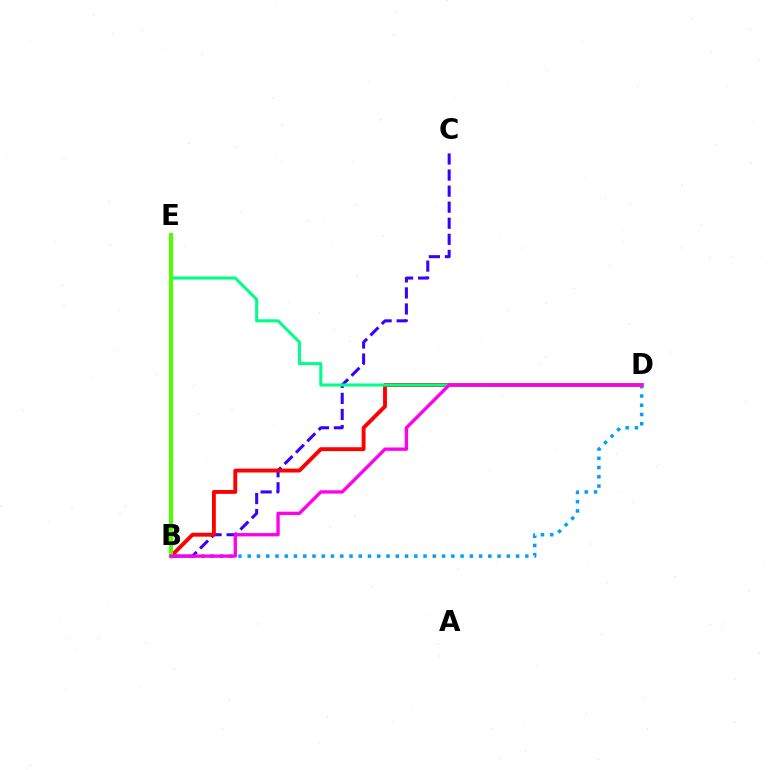{('B', 'D'): [{'color': '#009eff', 'line_style': 'dotted', 'thickness': 2.51}, {'color': '#ff0000', 'line_style': 'solid', 'thickness': 2.79}, {'color': '#ff00ed', 'line_style': 'solid', 'thickness': 2.4}], ('B', 'C'): [{'color': '#3700ff', 'line_style': 'dashed', 'thickness': 2.18}], ('B', 'E'): [{'color': '#ffd500', 'line_style': 'solid', 'thickness': 2.97}, {'color': '#4fff00', 'line_style': 'solid', 'thickness': 2.9}], ('D', 'E'): [{'color': '#00ff86', 'line_style': 'solid', 'thickness': 2.2}]}